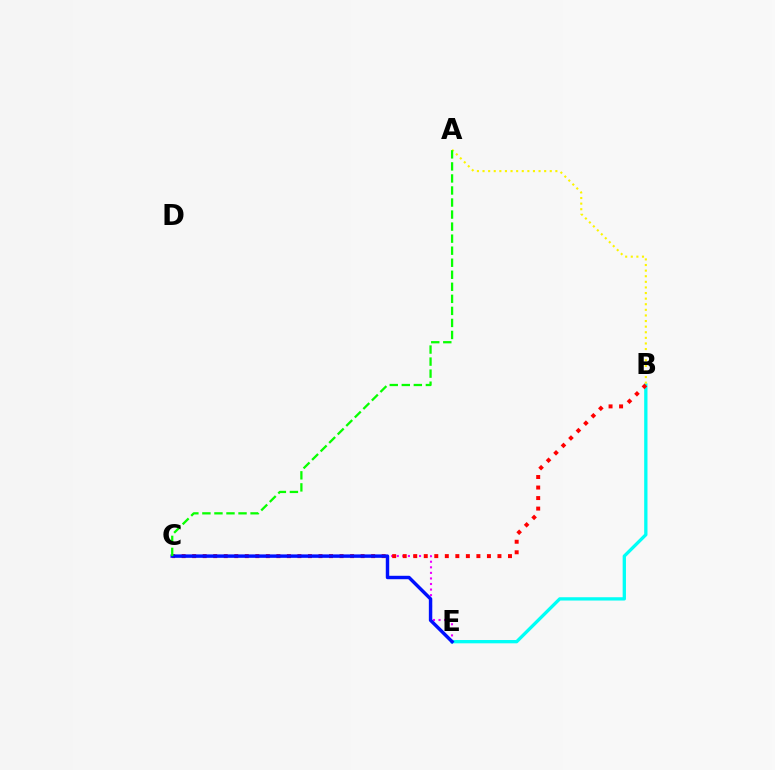{('B', 'E'): [{'color': '#00fff6', 'line_style': 'solid', 'thickness': 2.38}], ('C', 'E'): [{'color': '#ee00ff', 'line_style': 'dotted', 'thickness': 1.51}, {'color': '#0010ff', 'line_style': 'solid', 'thickness': 2.47}], ('A', 'B'): [{'color': '#fcf500', 'line_style': 'dotted', 'thickness': 1.52}], ('B', 'C'): [{'color': '#ff0000', 'line_style': 'dotted', 'thickness': 2.86}], ('A', 'C'): [{'color': '#08ff00', 'line_style': 'dashed', 'thickness': 1.64}]}